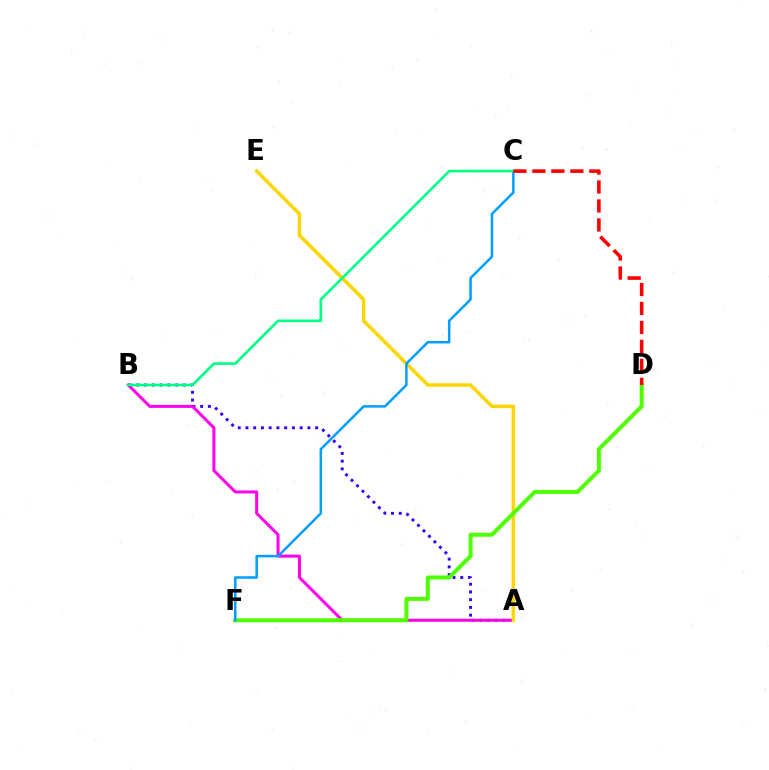{('A', 'B'): [{'color': '#3700ff', 'line_style': 'dotted', 'thickness': 2.1}, {'color': '#ff00ed', 'line_style': 'solid', 'thickness': 2.18}], ('A', 'E'): [{'color': '#ffd500', 'line_style': 'solid', 'thickness': 2.52}], ('D', 'F'): [{'color': '#4fff00', 'line_style': 'solid', 'thickness': 2.89}], ('C', 'F'): [{'color': '#009eff', 'line_style': 'solid', 'thickness': 1.81}], ('B', 'C'): [{'color': '#00ff86', 'line_style': 'solid', 'thickness': 1.91}], ('C', 'D'): [{'color': '#ff0000', 'line_style': 'dashed', 'thickness': 2.58}]}